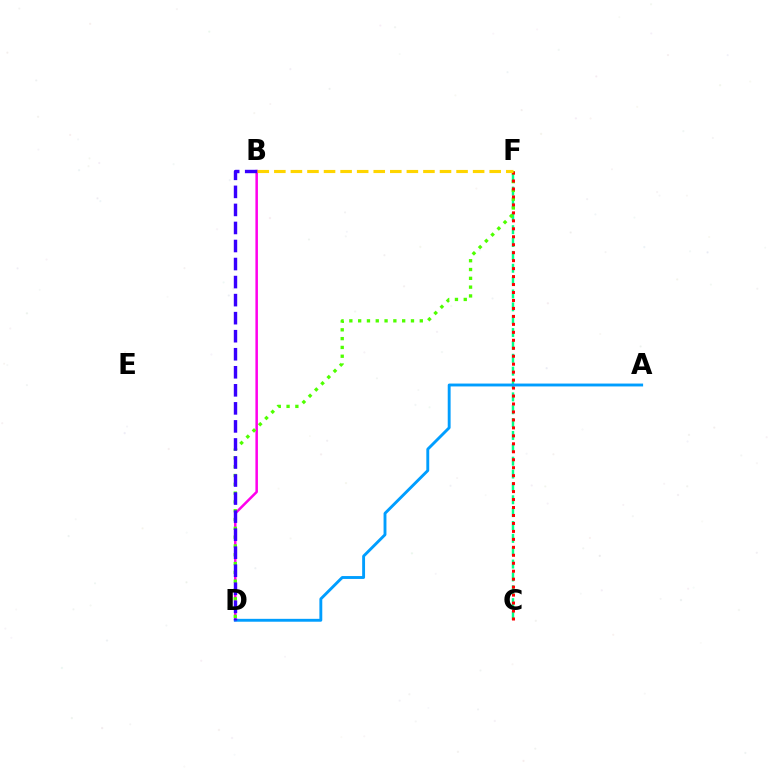{('B', 'D'): [{'color': '#ff00ed', 'line_style': 'solid', 'thickness': 1.81}, {'color': '#3700ff', 'line_style': 'dashed', 'thickness': 2.45}], ('C', 'F'): [{'color': '#00ff86', 'line_style': 'dashed', 'thickness': 1.75}, {'color': '#ff0000', 'line_style': 'dotted', 'thickness': 2.16}], ('D', 'F'): [{'color': '#4fff00', 'line_style': 'dotted', 'thickness': 2.39}], ('A', 'D'): [{'color': '#009eff', 'line_style': 'solid', 'thickness': 2.07}], ('B', 'F'): [{'color': '#ffd500', 'line_style': 'dashed', 'thickness': 2.25}]}